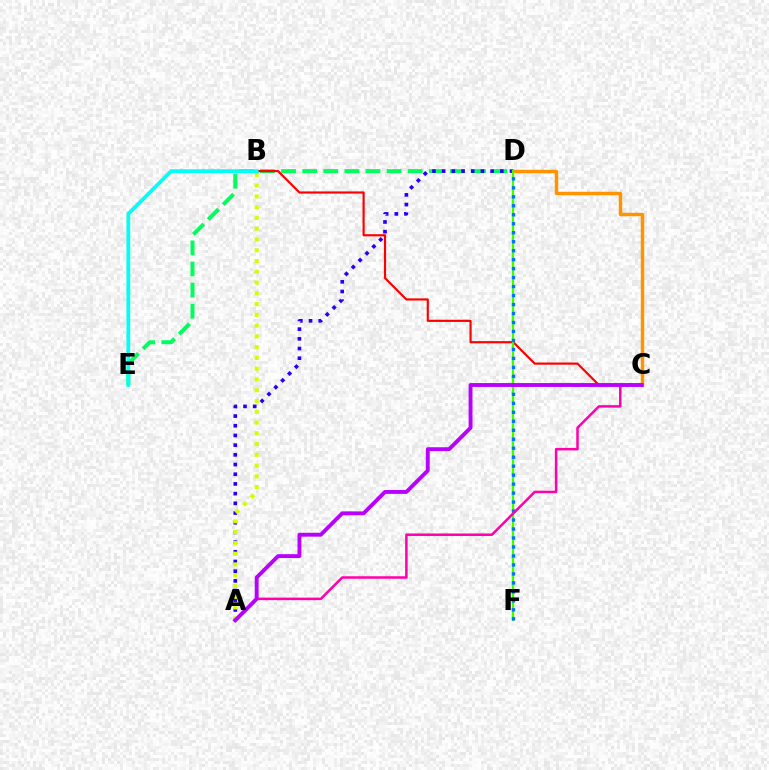{('D', 'E'): [{'color': '#00ff5c', 'line_style': 'dashed', 'thickness': 2.87}], ('C', 'D'): [{'color': '#ff9400', 'line_style': 'solid', 'thickness': 2.49}], ('A', 'D'): [{'color': '#2500ff', 'line_style': 'dotted', 'thickness': 2.63}], ('A', 'B'): [{'color': '#d1ff00', 'line_style': 'dotted', 'thickness': 2.93}], ('B', 'C'): [{'color': '#ff0000', 'line_style': 'solid', 'thickness': 1.57}], ('D', 'F'): [{'color': '#3dff00', 'line_style': 'solid', 'thickness': 1.63}, {'color': '#0074ff', 'line_style': 'dotted', 'thickness': 2.44}], ('B', 'E'): [{'color': '#00fff6', 'line_style': 'solid', 'thickness': 2.67}], ('A', 'C'): [{'color': '#ff00ac', 'line_style': 'solid', 'thickness': 1.81}, {'color': '#b900ff', 'line_style': 'solid', 'thickness': 2.79}]}